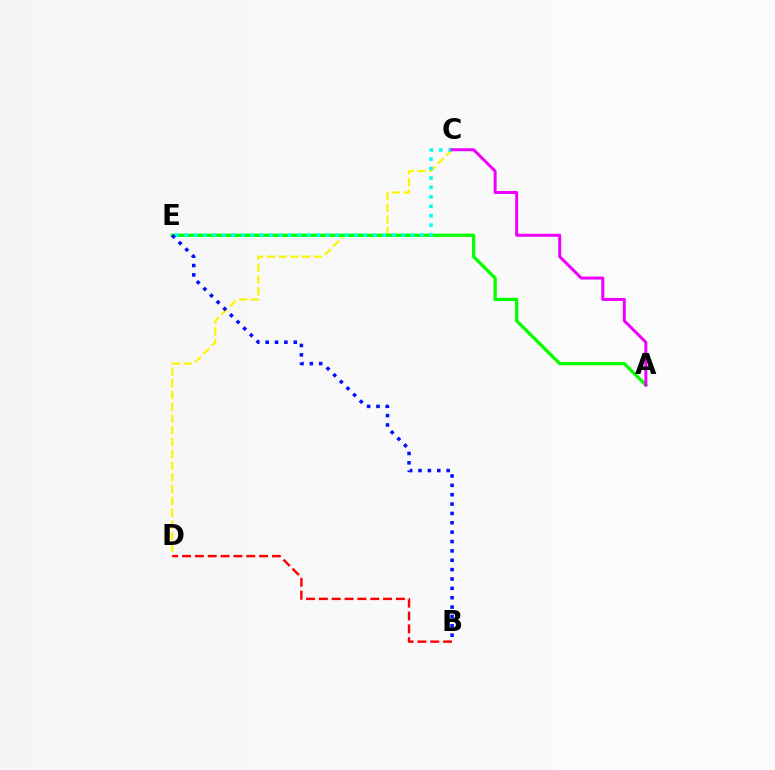{('C', 'D'): [{'color': '#fcf500', 'line_style': 'dashed', 'thickness': 1.6}], ('A', 'E'): [{'color': '#08ff00', 'line_style': 'solid', 'thickness': 2.38}], ('B', 'D'): [{'color': '#ff0000', 'line_style': 'dashed', 'thickness': 1.75}], ('C', 'E'): [{'color': '#00fff6', 'line_style': 'dotted', 'thickness': 2.56}], ('B', 'E'): [{'color': '#0010ff', 'line_style': 'dotted', 'thickness': 2.54}], ('A', 'C'): [{'color': '#ee00ff', 'line_style': 'solid', 'thickness': 2.16}]}